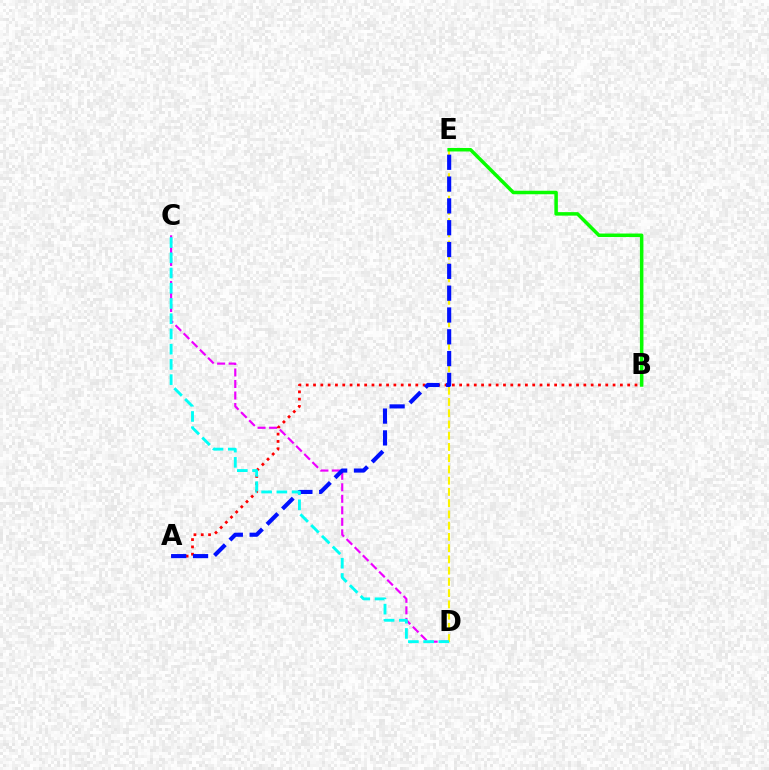{('C', 'D'): [{'color': '#ee00ff', 'line_style': 'dashed', 'thickness': 1.56}, {'color': '#00fff6', 'line_style': 'dashed', 'thickness': 2.07}], ('D', 'E'): [{'color': '#fcf500', 'line_style': 'dashed', 'thickness': 1.53}], ('A', 'B'): [{'color': '#ff0000', 'line_style': 'dotted', 'thickness': 1.99}], ('B', 'E'): [{'color': '#08ff00', 'line_style': 'solid', 'thickness': 2.52}], ('A', 'E'): [{'color': '#0010ff', 'line_style': 'dashed', 'thickness': 2.96}]}